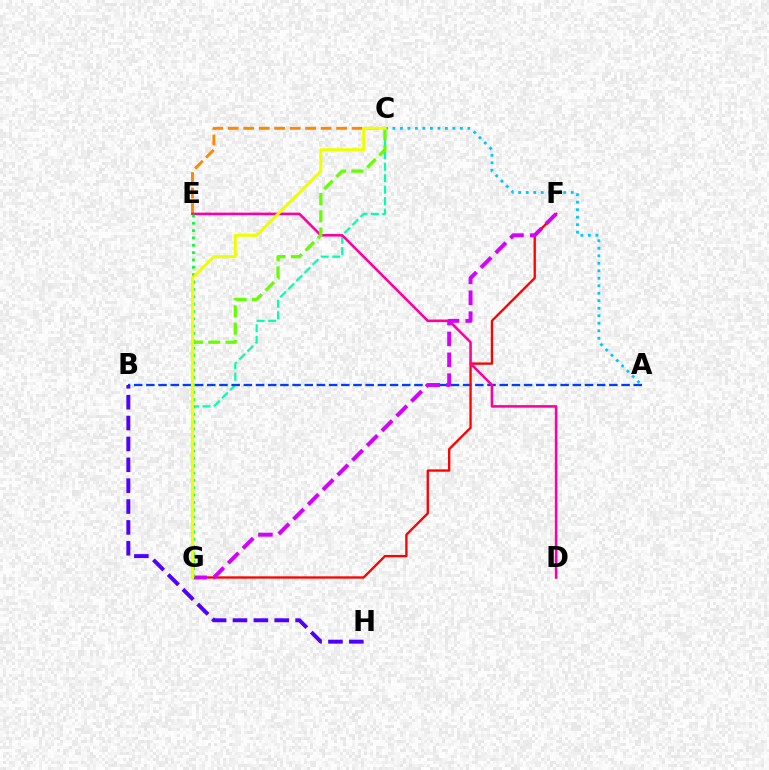{('C', 'G'): [{'color': '#00ffaf', 'line_style': 'dashed', 'thickness': 1.56}, {'color': '#66ff00', 'line_style': 'dashed', 'thickness': 2.35}, {'color': '#eeff00', 'line_style': 'solid', 'thickness': 2.14}], ('A', 'B'): [{'color': '#003fff', 'line_style': 'dashed', 'thickness': 1.66}], ('F', 'G'): [{'color': '#ff0000', 'line_style': 'solid', 'thickness': 1.68}, {'color': '#d600ff', 'line_style': 'dashed', 'thickness': 2.83}], ('A', 'C'): [{'color': '#00c7ff', 'line_style': 'dotted', 'thickness': 2.04}], ('B', 'H'): [{'color': '#4f00ff', 'line_style': 'dashed', 'thickness': 2.83}], ('C', 'E'): [{'color': '#ff8800', 'line_style': 'dashed', 'thickness': 2.1}], ('D', 'E'): [{'color': '#ff00a0', 'line_style': 'solid', 'thickness': 1.86}], ('E', 'G'): [{'color': '#00ff27', 'line_style': 'dotted', 'thickness': 2.0}]}